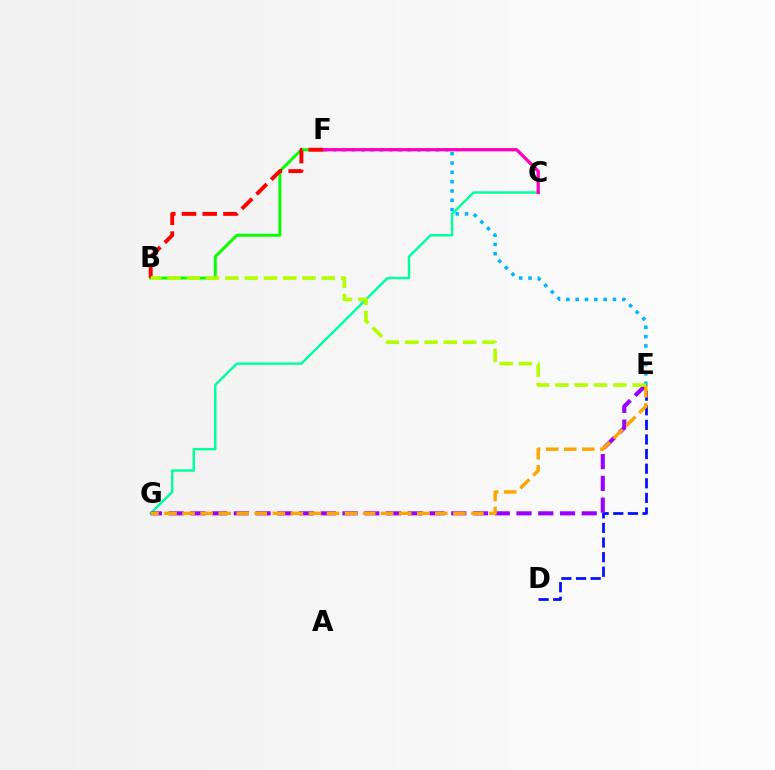{('B', 'F'): [{'color': '#08ff00', 'line_style': 'solid', 'thickness': 2.13}, {'color': '#ff0000', 'line_style': 'dashed', 'thickness': 2.81}], ('E', 'F'): [{'color': '#00b5ff', 'line_style': 'dotted', 'thickness': 2.53}], ('C', 'G'): [{'color': '#00ff9d', 'line_style': 'solid', 'thickness': 1.76}], ('D', 'E'): [{'color': '#0010ff', 'line_style': 'dashed', 'thickness': 1.98}], ('C', 'F'): [{'color': '#ff00bd', 'line_style': 'solid', 'thickness': 2.36}], ('E', 'G'): [{'color': '#9b00ff', 'line_style': 'dashed', 'thickness': 2.95}, {'color': '#ffa500', 'line_style': 'dashed', 'thickness': 2.45}], ('B', 'E'): [{'color': '#b3ff00', 'line_style': 'dashed', 'thickness': 2.62}]}